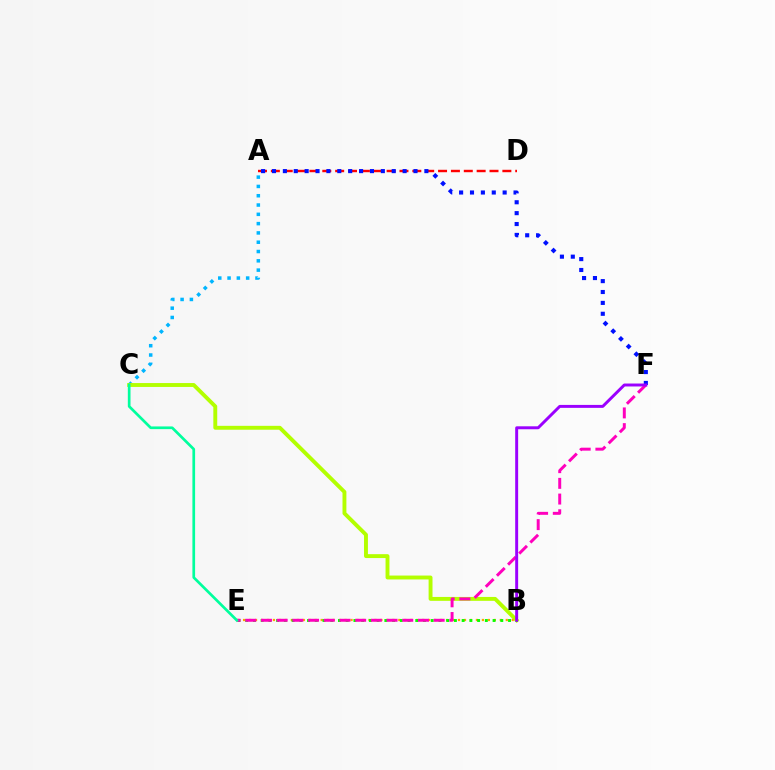{('A', 'C'): [{'color': '#00b5ff', 'line_style': 'dotted', 'thickness': 2.53}], ('B', 'C'): [{'color': '#b3ff00', 'line_style': 'solid', 'thickness': 2.8}], ('B', 'E'): [{'color': '#ffa500', 'line_style': 'dotted', 'thickness': 1.62}, {'color': '#08ff00', 'line_style': 'dotted', 'thickness': 2.1}], ('A', 'D'): [{'color': '#ff0000', 'line_style': 'dashed', 'thickness': 1.75}], ('A', 'F'): [{'color': '#0010ff', 'line_style': 'dotted', 'thickness': 2.96}], ('E', 'F'): [{'color': '#ff00bd', 'line_style': 'dashed', 'thickness': 2.13}], ('C', 'E'): [{'color': '#00ff9d', 'line_style': 'solid', 'thickness': 1.94}], ('B', 'F'): [{'color': '#9b00ff', 'line_style': 'solid', 'thickness': 2.12}]}